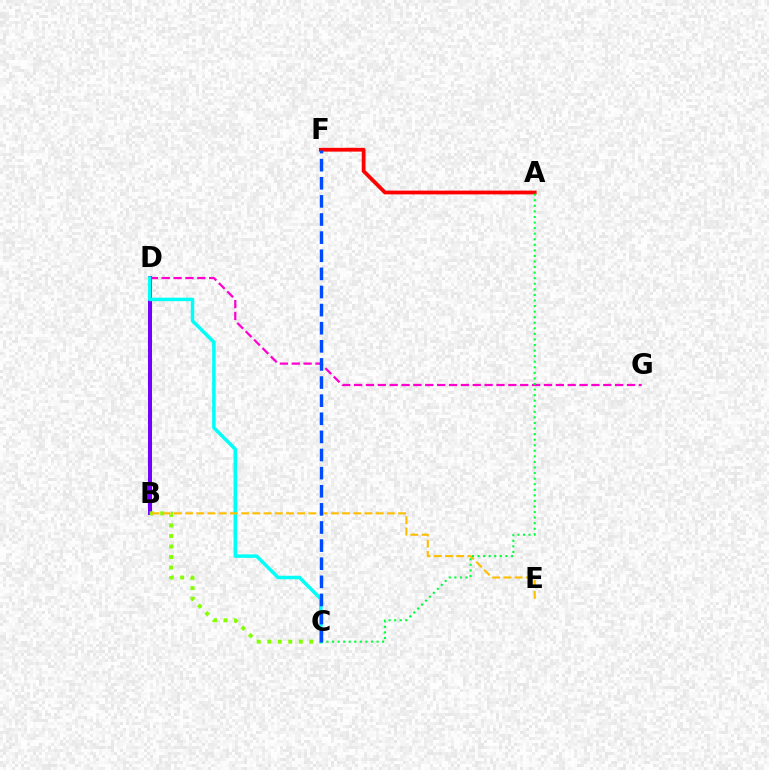{('D', 'G'): [{'color': '#ff00cf', 'line_style': 'dashed', 'thickness': 1.61}], ('B', 'D'): [{'color': '#7200ff', 'line_style': 'solid', 'thickness': 2.9}], ('B', 'C'): [{'color': '#84ff00', 'line_style': 'dotted', 'thickness': 2.86}], ('C', 'D'): [{'color': '#00fff6', 'line_style': 'solid', 'thickness': 2.52}], ('A', 'F'): [{'color': '#ff0000', 'line_style': 'solid', 'thickness': 2.72}], ('B', 'E'): [{'color': '#ffbd00', 'line_style': 'dashed', 'thickness': 1.52}], ('A', 'C'): [{'color': '#00ff39', 'line_style': 'dotted', 'thickness': 1.51}], ('C', 'F'): [{'color': '#004bff', 'line_style': 'dashed', 'thickness': 2.46}]}